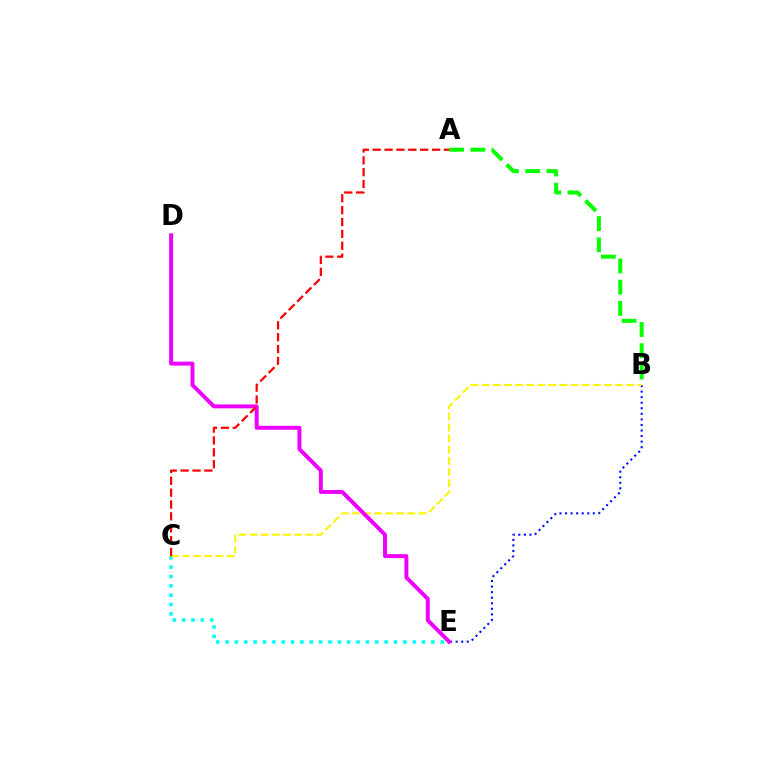{('B', 'E'): [{'color': '#0010ff', 'line_style': 'dotted', 'thickness': 1.51}], ('C', 'E'): [{'color': '#00fff6', 'line_style': 'dotted', 'thickness': 2.54}], ('B', 'C'): [{'color': '#fcf500', 'line_style': 'dashed', 'thickness': 1.51}], ('D', 'E'): [{'color': '#ee00ff', 'line_style': 'solid', 'thickness': 2.84}], ('A', 'B'): [{'color': '#08ff00', 'line_style': 'dashed', 'thickness': 2.89}], ('A', 'C'): [{'color': '#ff0000', 'line_style': 'dashed', 'thickness': 1.61}]}